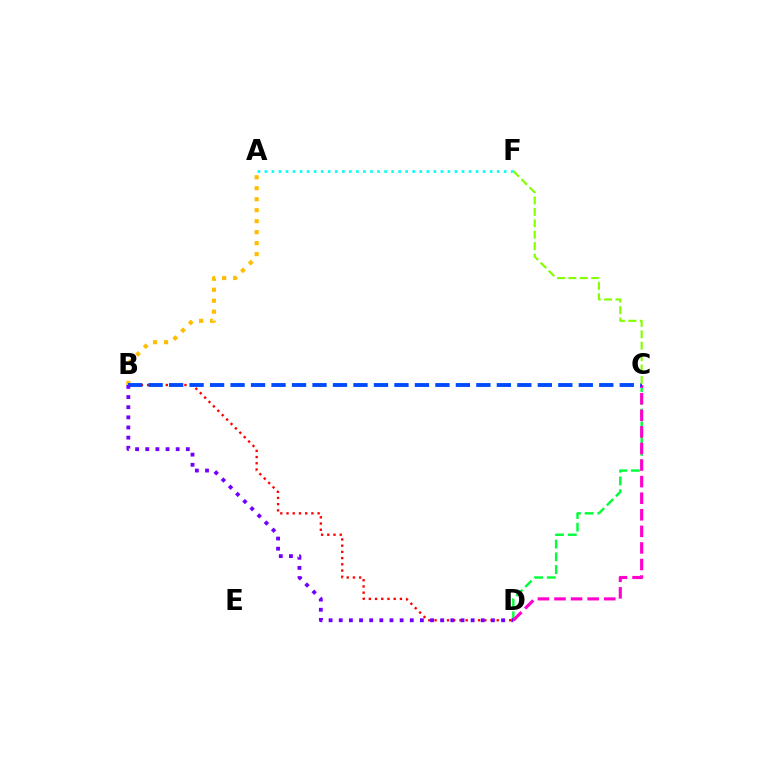{('C', 'D'): [{'color': '#00ff39', 'line_style': 'dashed', 'thickness': 1.73}, {'color': '#ff00cf', 'line_style': 'dashed', 'thickness': 2.25}], ('A', 'B'): [{'color': '#ffbd00', 'line_style': 'dotted', 'thickness': 2.98}], ('B', 'D'): [{'color': '#ff0000', 'line_style': 'dotted', 'thickness': 1.69}, {'color': '#7200ff', 'line_style': 'dotted', 'thickness': 2.76}], ('A', 'F'): [{'color': '#00fff6', 'line_style': 'dotted', 'thickness': 1.91}], ('B', 'C'): [{'color': '#004bff', 'line_style': 'dashed', 'thickness': 2.78}], ('C', 'F'): [{'color': '#84ff00', 'line_style': 'dashed', 'thickness': 1.55}]}